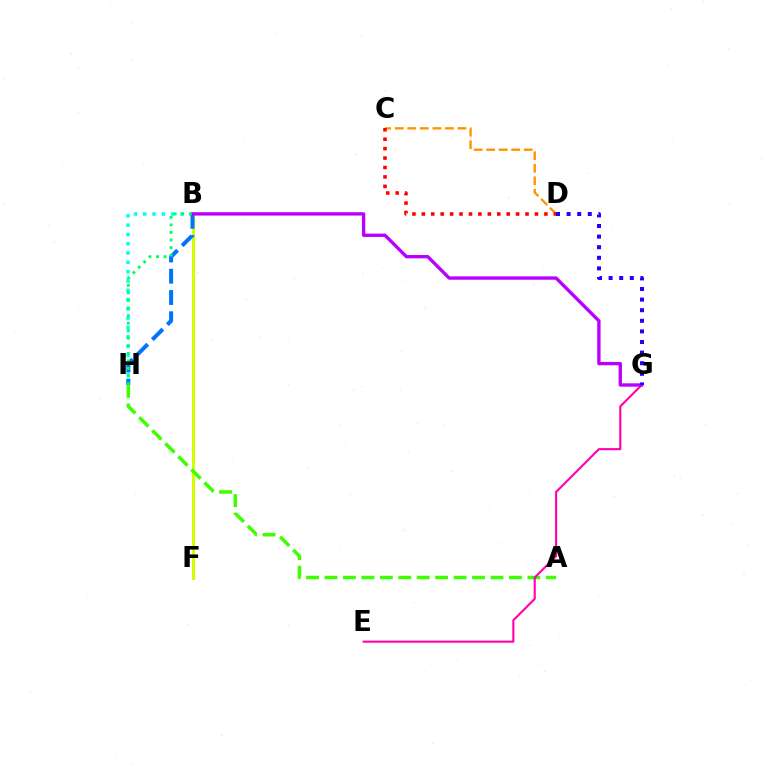{('B', 'H'): [{'color': '#00fff6', 'line_style': 'dotted', 'thickness': 2.53}, {'color': '#0074ff', 'line_style': 'dashed', 'thickness': 2.89}, {'color': '#00ff5c', 'line_style': 'dotted', 'thickness': 2.05}], ('B', 'F'): [{'color': '#d1ff00', 'line_style': 'solid', 'thickness': 2.18}], ('A', 'H'): [{'color': '#3dff00', 'line_style': 'dashed', 'thickness': 2.51}], ('E', 'G'): [{'color': '#ff00ac', 'line_style': 'solid', 'thickness': 1.52}], ('B', 'G'): [{'color': '#b900ff', 'line_style': 'solid', 'thickness': 2.41}], ('C', 'D'): [{'color': '#ff9400', 'line_style': 'dashed', 'thickness': 1.7}, {'color': '#ff0000', 'line_style': 'dotted', 'thickness': 2.56}], ('D', 'G'): [{'color': '#2500ff', 'line_style': 'dotted', 'thickness': 2.88}]}